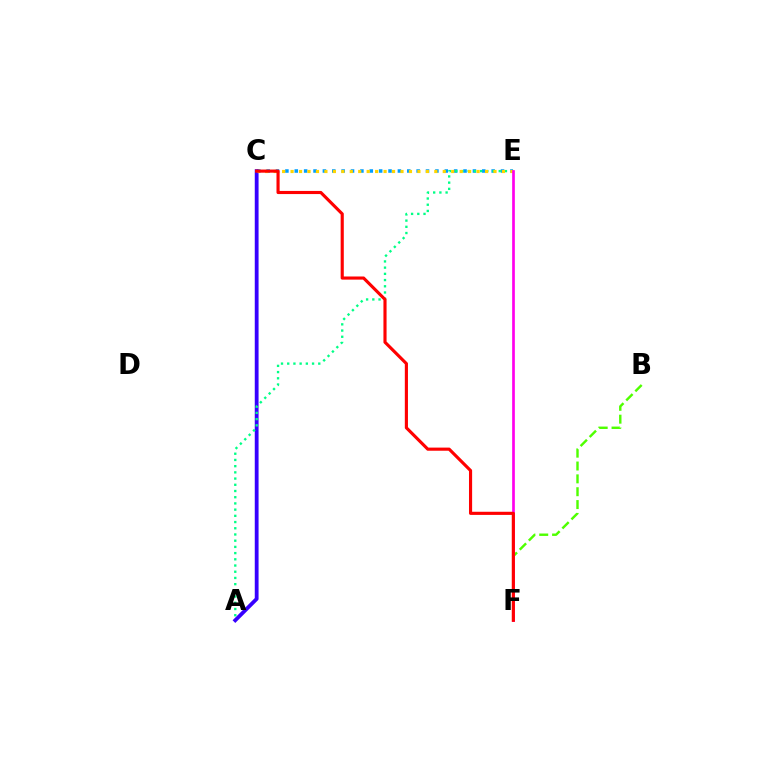{('C', 'E'): [{'color': '#009eff', 'line_style': 'dotted', 'thickness': 2.55}, {'color': '#ffd500', 'line_style': 'dotted', 'thickness': 2.3}], ('A', 'C'): [{'color': '#3700ff', 'line_style': 'solid', 'thickness': 2.74}], ('B', 'F'): [{'color': '#4fff00', 'line_style': 'dashed', 'thickness': 1.75}], ('A', 'E'): [{'color': '#00ff86', 'line_style': 'dotted', 'thickness': 1.69}], ('E', 'F'): [{'color': '#ff00ed', 'line_style': 'solid', 'thickness': 1.93}], ('C', 'F'): [{'color': '#ff0000', 'line_style': 'solid', 'thickness': 2.26}]}